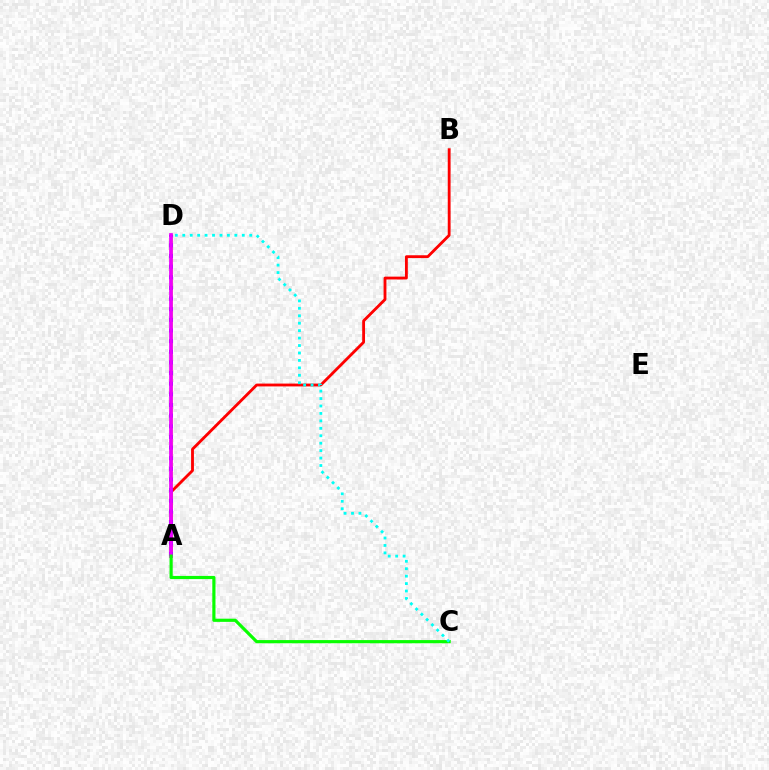{('A', 'D'): [{'color': '#fcf500', 'line_style': 'solid', 'thickness': 1.99}, {'color': '#0010ff', 'line_style': 'dotted', 'thickness': 2.89}, {'color': '#ee00ff', 'line_style': 'solid', 'thickness': 2.69}], ('A', 'B'): [{'color': '#ff0000', 'line_style': 'solid', 'thickness': 2.04}], ('A', 'C'): [{'color': '#08ff00', 'line_style': 'solid', 'thickness': 2.28}], ('C', 'D'): [{'color': '#00fff6', 'line_style': 'dotted', 'thickness': 2.02}]}